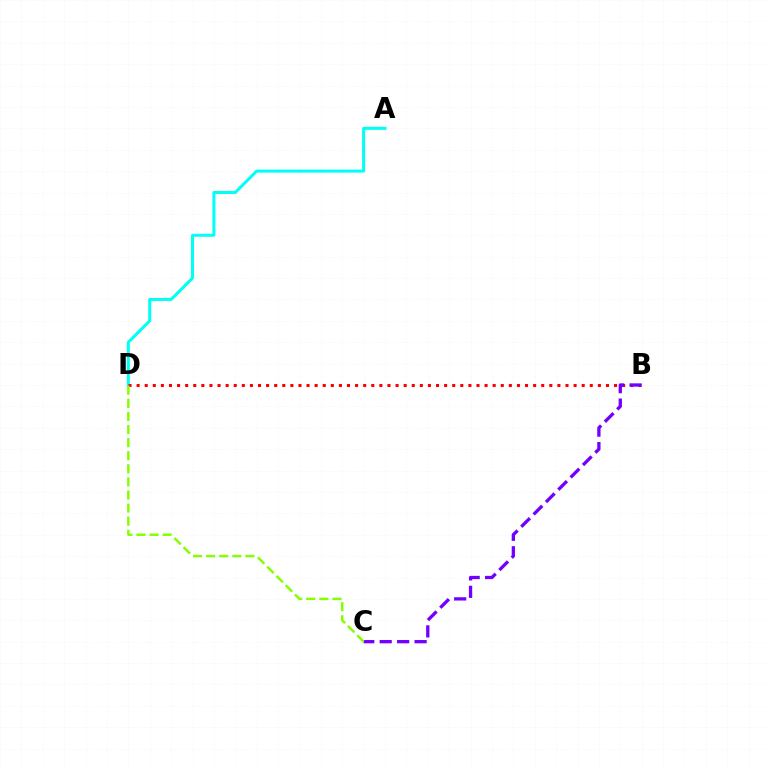{('A', 'D'): [{'color': '#00fff6', 'line_style': 'solid', 'thickness': 2.18}], ('B', 'D'): [{'color': '#ff0000', 'line_style': 'dotted', 'thickness': 2.2}], ('B', 'C'): [{'color': '#7200ff', 'line_style': 'dashed', 'thickness': 2.37}], ('C', 'D'): [{'color': '#84ff00', 'line_style': 'dashed', 'thickness': 1.78}]}